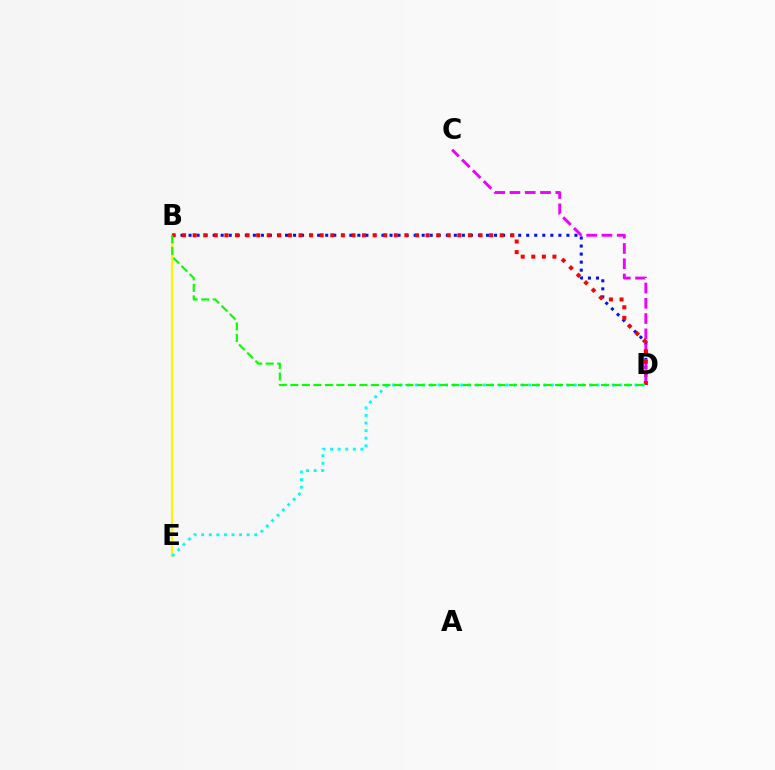{('B', 'E'): [{'color': '#fcf500', 'line_style': 'solid', 'thickness': 1.55}], ('B', 'D'): [{'color': '#0010ff', 'line_style': 'dotted', 'thickness': 2.18}, {'color': '#ff0000', 'line_style': 'dotted', 'thickness': 2.88}, {'color': '#08ff00', 'line_style': 'dashed', 'thickness': 1.56}], ('C', 'D'): [{'color': '#ee00ff', 'line_style': 'dashed', 'thickness': 2.08}], ('D', 'E'): [{'color': '#00fff6', 'line_style': 'dotted', 'thickness': 2.06}]}